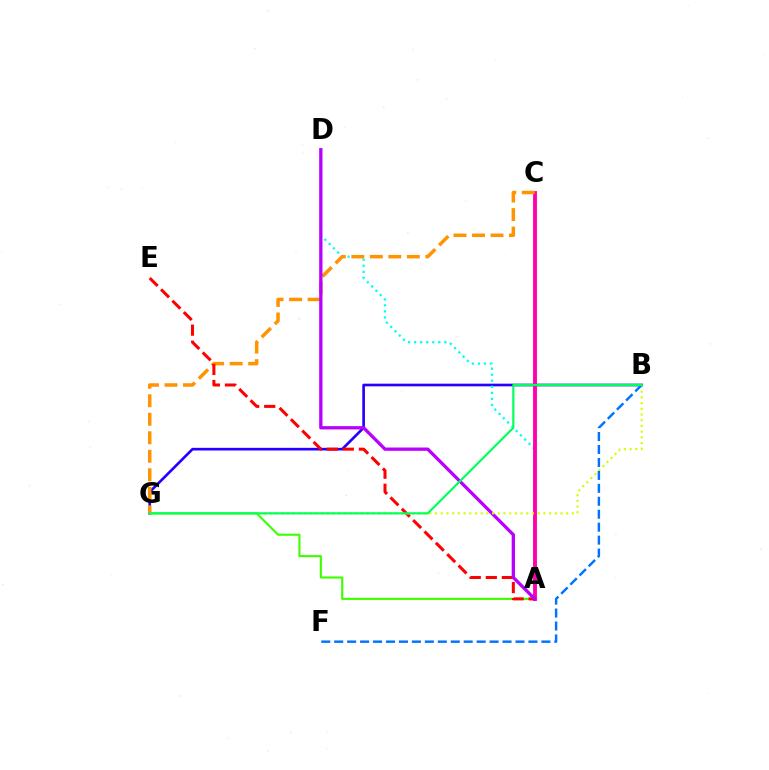{('B', 'G'): [{'color': '#2500ff', 'line_style': 'solid', 'thickness': 1.92}, {'color': '#d1ff00', 'line_style': 'dotted', 'thickness': 1.55}, {'color': '#00ff5c', 'line_style': 'solid', 'thickness': 1.55}], ('A', 'D'): [{'color': '#00fff6', 'line_style': 'dotted', 'thickness': 1.64}, {'color': '#b900ff', 'line_style': 'solid', 'thickness': 2.38}], ('A', 'G'): [{'color': '#3dff00', 'line_style': 'solid', 'thickness': 1.53}], ('A', 'C'): [{'color': '#ff00ac', 'line_style': 'solid', 'thickness': 2.79}], ('C', 'G'): [{'color': '#ff9400', 'line_style': 'dashed', 'thickness': 2.51}], ('A', 'E'): [{'color': '#ff0000', 'line_style': 'dashed', 'thickness': 2.18}], ('B', 'F'): [{'color': '#0074ff', 'line_style': 'dashed', 'thickness': 1.76}]}